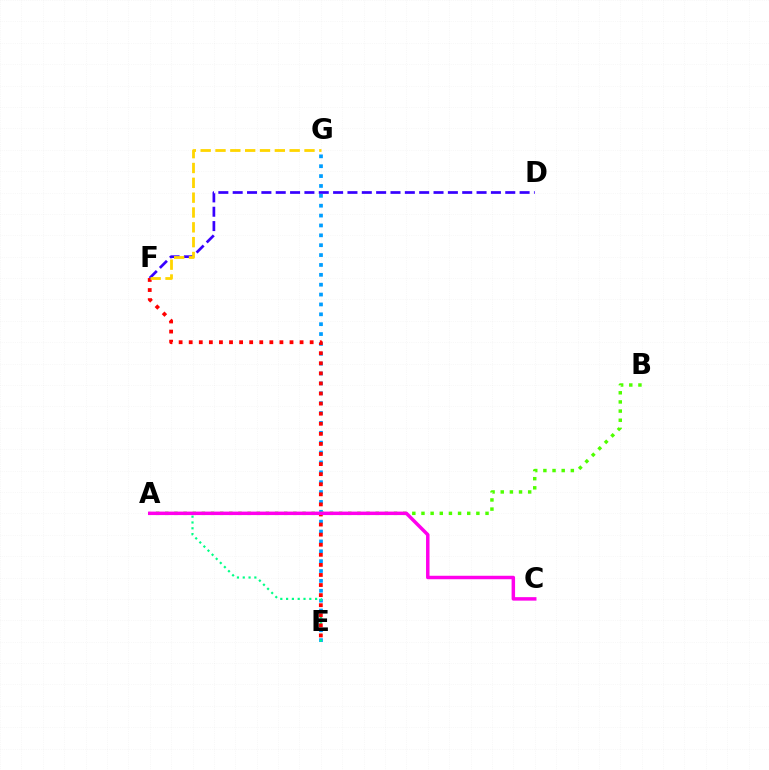{('E', 'G'): [{'color': '#009eff', 'line_style': 'dotted', 'thickness': 2.68}], ('A', 'E'): [{'color': '#00ff86', 'line_style': 'dotted', 'thickness': 1.58}], ('E', 'F'): [{'color': '#ff0000', 'line_style': 'dotted', 'thickness': 2.74}], ('A', 'B'): [{'color': '#4fff00', 'line_style': 'dotted', 'thickness': 2.49}], ('D', 'F'): [{'color': '#3700ff', 'line_style': 'dashed', 'thickness': 1.95}], ('F', 'G'): [{'color': '#ffd500', 'line_style': 'dashed', 'thickness': 2.02}], ('A', 'C'): [{'color': '#ff00ed', 'line_style': 'solid', 'thickness': 2.5}]}